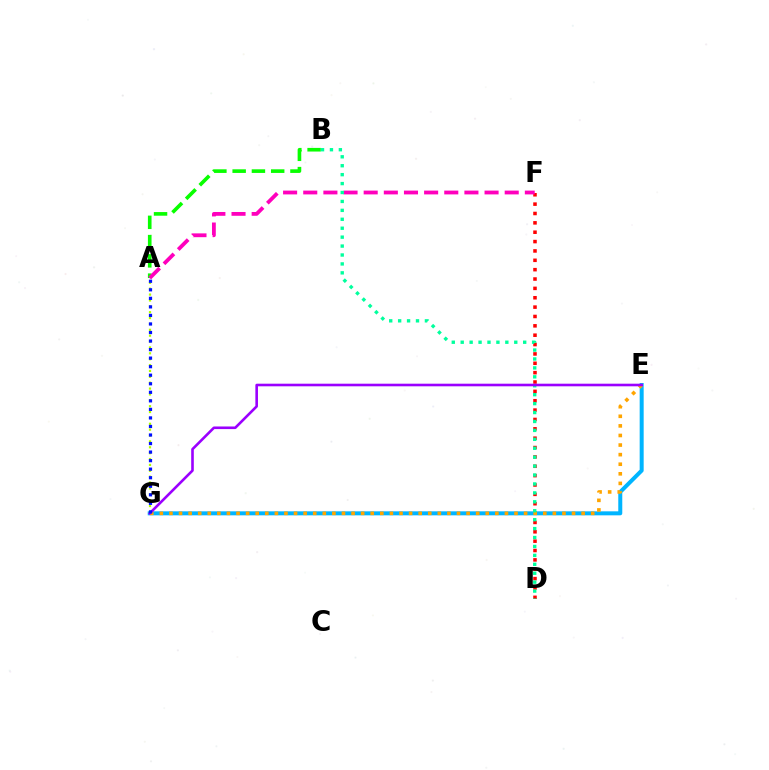{('D', 'F'): [{'color': '#ff0000', 'line_style': 'dotted', 'thickness': 2.54}], ('E', 'G'): [{'color': '#00b5ff', 'line_style': 'solid', 'thickness': 2.88}, {'color': '#ffa500', 'line_style': 'dotted', 'thickness': 2.6}, {'color': '#9b00ff', 'line_style': 'solid', 'thickness': 1.88}], ('A', 'B'): [{'color': '#08ff00', 'line_style': 'dashed', 'thickness': 2.62}], ('A', 'F'): [{'color': '#ff00bd', 'line_style': 'dashed', 'thickness': 2.74}], ('B', 'D'): [{'color': '#00ff9d', 'line_style': 'dotted', 'thickness': 2.43}], ('A', 'G'): [{'color': '#b3ff00', 'line_style': 'dotted', 'thickness': 1.6}, {'color': '#0010ff', 'line_style': 'dotted', 'thickness': 2.32}]}